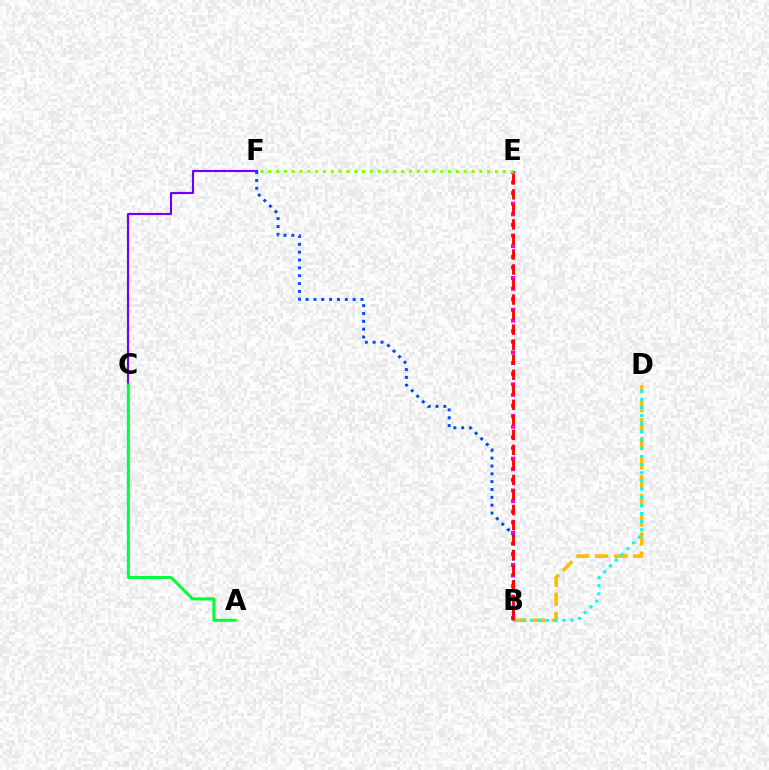{('C', 'F'): [{'color': '#7200ff', 'line_style': 'solid', 'thickness': 1.56}], ('B', 'E'): [{'color': '#ff00cf', 'line_style': 'dotted', 'thickness': 2.89}, {'color': '#ff0000', 'line_style': 'dashed', 'thickness': 2.04}], ('B', 'D'): [{'color': '#ffbd00', 'line_style': 'dashed', 'thickness': 2.59}, {'color': '#00fff6', 'line_style': 'dotted', 'thickness': 2.22}], ('B', 'F'): [{'color': '#004bff', 'line_style': 'dotted', 'thickness': 2.13}], ('E', 'F'): [{'color': '#84ff00', 'line_style': 'dotted', 'thickness': 2.12}], ('A', 'C'): [{'color': '#00ff39', 'line_style': 'solid', 'thickness': 2.15}]}